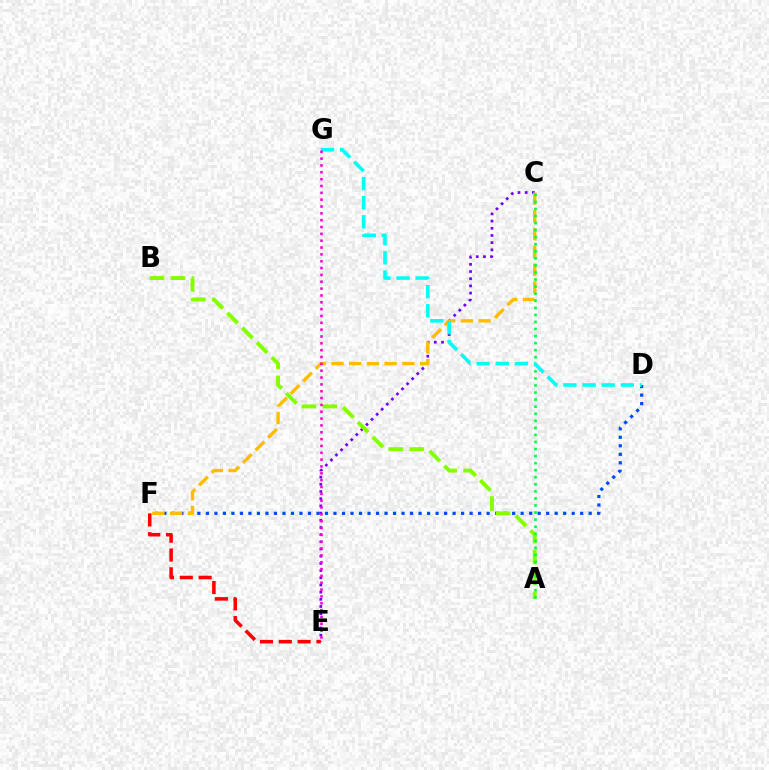{('D', 'F'): [{'color': '#004bff', 'line_style': 'dotted', 'thickness': 2.31}], ('C', 'E'): [{'color': '#7200ff', 'line_style': 'dotted', 'thickness': 1.95}], ('C', 'F'): [{'color': '#ffbd00', 'line_style': 'dashed', 'thickness': 2.41}], ('A', 'B'): [{'color': '#84ff00', 'line_style': 'dashed', 'thickness': 2.84}], ('E', 'F'): [{'color': '#ff0000', 'line_style': 'dashed', 'thickness': 2.56}], ('A', 'C'): [{'color': '#00ff39', 'line_style': 'dotted', 'thickness': 1.92}], ('D', 'G'): [{'color': '#00fff6', 'line_style': 'dashed', 'thickness': 2.6}], ('E', 'G'): [{'color': '#ff00cf', 'line_style': 'dotted', 'thickness': 1.86}]}